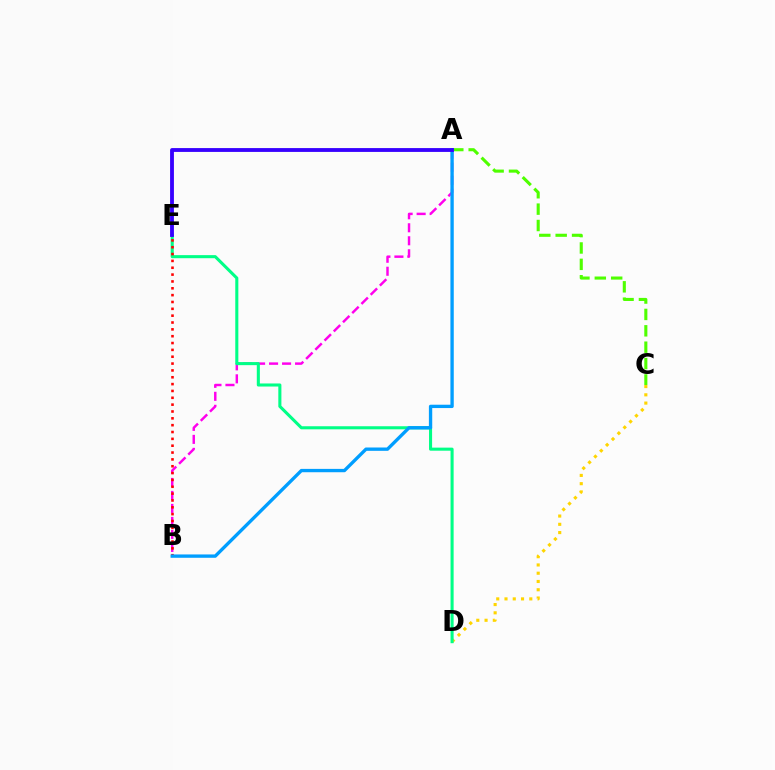{('C', 'D'): [{'color': '#ffd500', 'line_style': 'dotted', 'thickness': 2.25}], ('A', 'C'): [{'color': '#4fff00', 'line_style': 'dashed', 'thickness': 2.23}], ('A', 'B'): [{'color': '#ff00ed', 'line_style': 'dashed', 'thickness': 1.77}, {'color': '#009eff', 'line_style': 'solid', 'thickness': 2.4}], ('D', 'E'): [{'color': '#00ff86', 'line_style': 'solid', 'thickness': 2.21}], ('B', 'E'): [{'color': '#ff0000', 'line_style': 'dotted', 'thickness': 1.86}], ('A', 'E'): [{'color': '#3700ff', 'line_style': 'solid', 'thickness': 2.76}]}